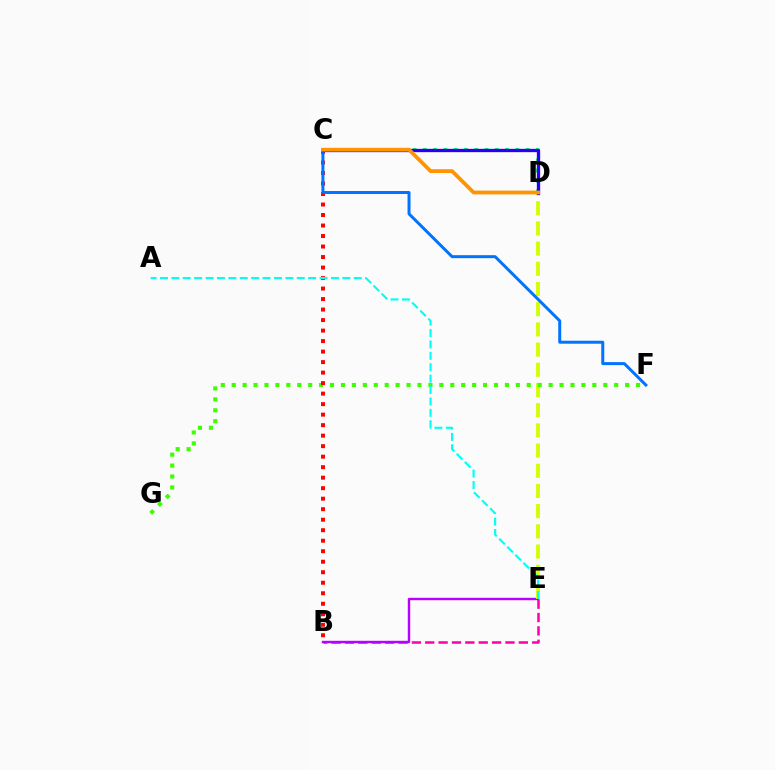{('B', 'E'): [{'color': '#ff00ac', 'line_style': 'dashed', 'thickness': 1.82}, {'color': '#b900ff', 'line_style': 'solid', 'thickness': 1.73}], ('C', 'D'): [{'color': '#00ff5c', 'line_style': 'dotted', 'thickness': 2.79}, {'color': '#2500ff', 'line_style': 'solid', 'thickness': 2.38}, {'color': '#ff9400', 'line_style': 'solid', 'thickness': 2.73}], ('D', 'E'): [{'color': '#d1ff00', 'line_style': 'dashed', 'thickness': 2.74}], ('F', 'G'): [{'color': '#3dff00', 'line_style': 'dotted', 'thickness': 2.97}], ('B', 'C'): [{'color': '#ff0000', 'line_style': 'dotted', 'thickness': 2.85}], ('C', 'F'): [{'color': '#0074ff', 'line_style': 'solid', 'thickness': 2.15}], ('A', 'E'): [{'color': '#00fff6', 'line_style': 'dashed', 'thickness': 1.55}]}